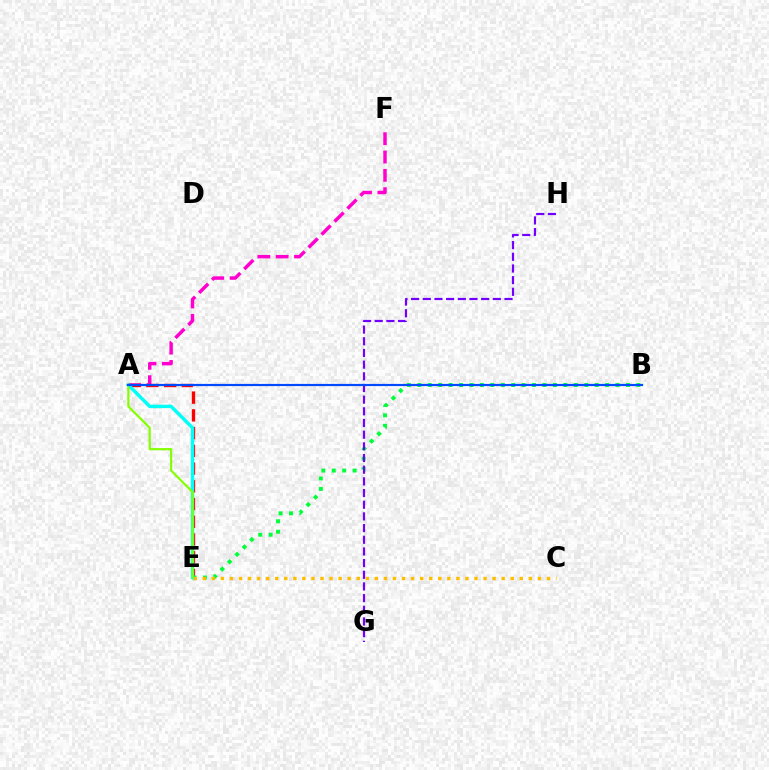{('A', 'F'): [{'color': '#ff00cf', 'line_style': 'dashed', 'thickness': 2.49}], ('A', 'E'): [{'color': '#ff0000', 'line_style': 'dashed', 'thickness': 2.41}, {'color': '#00fff6', 'line_style': 'solid', 'thickness': 2.48}, {'color': '#84ff00', 'line_style': 'solid', 'thickness': 1.56}], ('B', 'E'): [{'color': '#00ff39', 'line_style': 'dotted', 'thickness': 2.83}], ('C', 'E'): [{'color': '#ffbd00', 'line_style': 'dotted', 'thickness': 2.46}], ('G', 'H'): [{'color': '#7200ff', 'line_style': 'dashed', 'thickness': 1.59}], ('A', 'B'): [{'color': '#004bff', 'line_style': 'solid', 'thickness': 1.58}]}